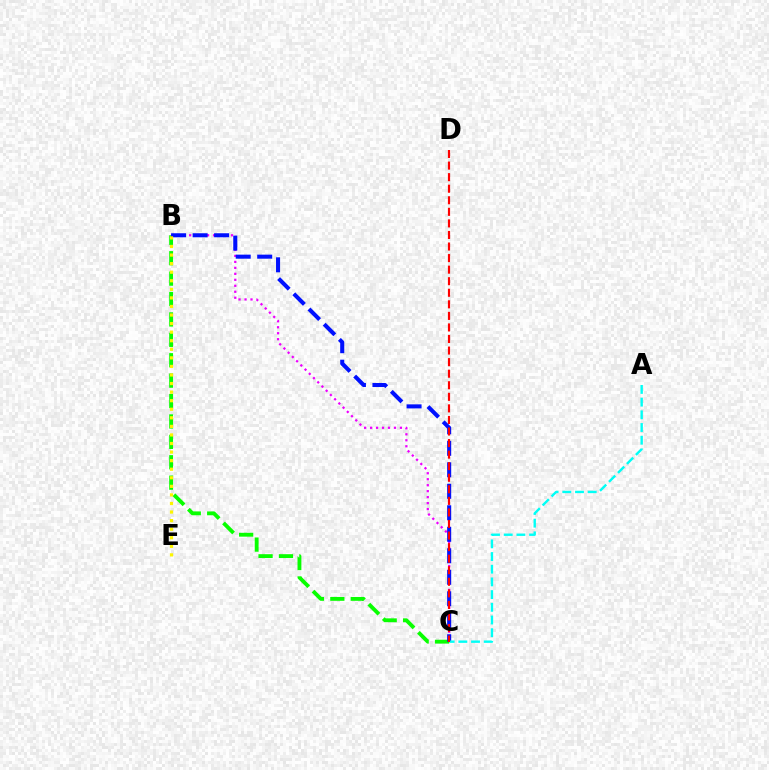{('B', 'C'): [{'color': '#08ff00', 'line_style': 'dashed', 'thickness': 2.77}, {'color': '#ee00ff', 'line_style': 'dotted', 'thickness': 1.62}, {'color': '#0010ff', 'line_style': 'dashed', 'thickness': 2.92}], ('A', 'C'): [{'color': '#00fff6', 'line_style': 'dashed', 'thickness': 1.72}], ('C', 'D'): [{'color': '#ff0000', 'line_style': 'dashed', 'thickness': 1.57}], ('B', 'E'): [{'color': '#fcf500', 'line_style': 'dotted', 'thickness': 2.33}]}